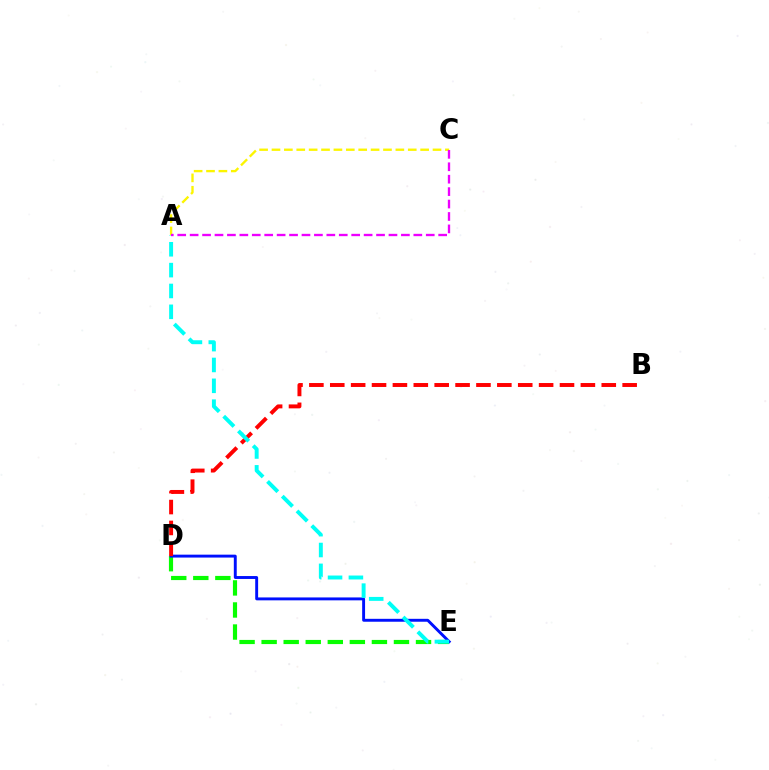{('D', 'E'): [{'color': '#08ff00', 'line_style': 'dashed', 'thickness': 3.0}, {'color': '#0010ff', 'line_style': 'solid', 'thickness': 2.1}], ('A', 'C'): [{'color': '#fcf500', 'line_style': 'dashed', 'thickness': 1.68}, {'color': '#ee00ff', 'line_style': 'dashed', 'thickness': 1.69}], ('B', 'D'): [{'color': '#ff0000', 'line_style': 'dashed', 'thickness': 2.84}], ('A', 'E'): [{'color': '#00fff6', 'line_style': 'dashed', 'thickness': 2.83}]}